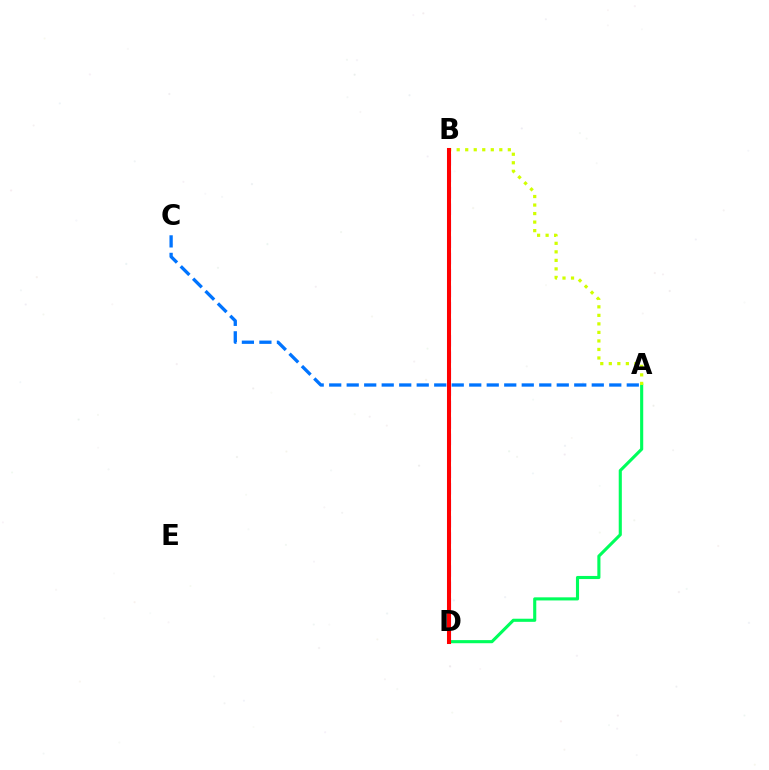{('A', 'D'): [{'color': '#00ff5c', 'line_style': 'solid', 'thickness': 2.24}], ('A', 'B'): [{'color': '#d1ff00', 'line_style': 'dotted', 'thickness': 2.32}], ('B', 'D'): [{'color': '#b900ff', 'line_style': 'dashed', 'thickness': 2.23}, {'color': '#ff0000', 'line_style': 'solid', 'thickness': 2.91}], ('A', 'C'): [{'color': '#0074ff', 'line_style': 'dashed', 'thickness': 2.38}]}